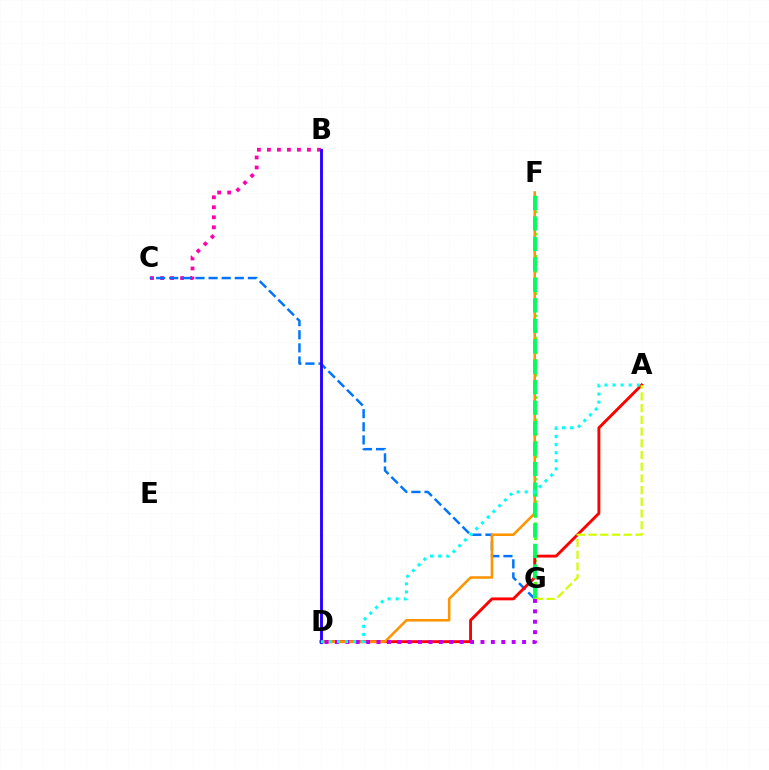{('B', 'C'): [{'color': '#ff00ac', 'line_style': 'dotted', 'thickness': 2.72}], ('F', 'G'): [{'color': '#3dff00', 'line_style': 'dotted', 'thickness': 2.02}, {'color': '#00ff5c', 'line_style': 'dashed', 'thickness': 2.78}], ('C', 'G'): [{'color': '#0074ff', 'line_style': 'dashed', 'thickness': 1.78}], ('A', 'D'): [{'color': '#ff0000', 'line_style': 'solid', 'thickness': 2.08}, {'color': '#00fff6', 'line_style': 'dotted', 'thickness': 2.2}], ('D', 'F'): [{'color': '#ff9400', 'line_style': 'solid', 'thickness': 1.84}], ('A', 'G'): [{'color': '#d1ff00', 'line_style': 'dashed', 'thickness': 1.59}], ('B', 'D'): [{'color': '#2500ff', 'line_style': 'solid', 'thickness': 2.06}], ('D', 'G'): [{'color': '#b900ff', 'line_style': 'dotted', 'thickness': 2.82}]}